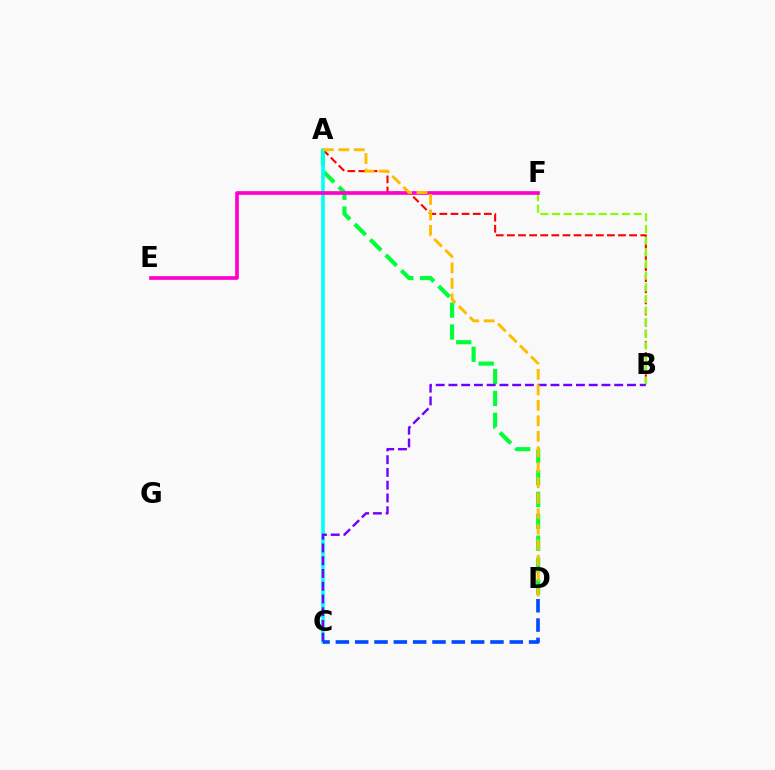{('A', 'D'): [{'color': '#00ff39', 'line_style': 'dashed', 'thickness': 2.98}, {'color': '#ffbd00', 'line_style': 'dashed', 'thickness': 2.1}], ('A', 'B'): [{'color': '#ff0000', 'line_style': 'dashed', 'thickness': 1.51}], ('A', 'C'): [{'color': '#00fff6', 'line_style': 'solid', 'thickness': 2.59}], ('C', 'D'): [{'color': '#004bff', 'line_style': 'dashed', 'thickness': 2.63}], ('B', 'F'): [{'color': '#84ff00', 'line_style': 'dashed', 'thickness': 1.58}], ('E', 'F'): [{'color': '#ff00cf', 'line_style': 'solid', 'thickness': 2.64}], ('B', 'C'): [{'color': '#7200ff', 'line_style': 'dashed', 'thickness': 1.73}]}